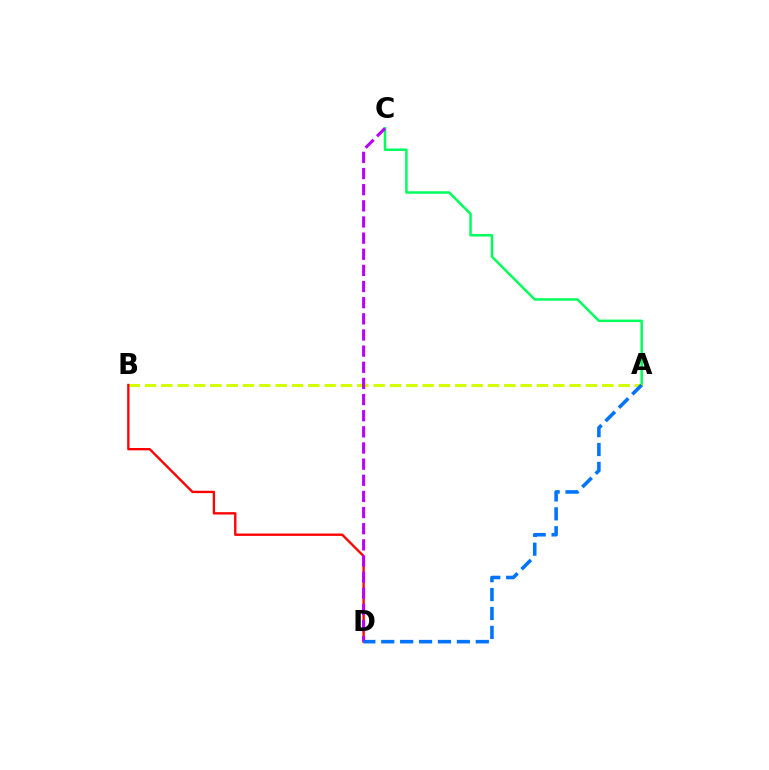{('A', 'C'): [{'color': '#00ff5c', 'line_style': 'solid', 'thickness': 1.79}], ('A', 'B'): [{'color': '#d1ff00', 'line_style': 'dashed', 'thickness': 2.22}], ('B', 'D'): [{'color': '#ff0000', 'line_style': 'solid', 'thickness': 1.69}], ('C', 'D'): [{'color': '#b900ff', 'line_style': 'dashed', 'thickness': 2.19}], ('A', 'D'): [{'color': '#0074ff', 'line_style': 'dashed', 'thickness': 2.57}]}